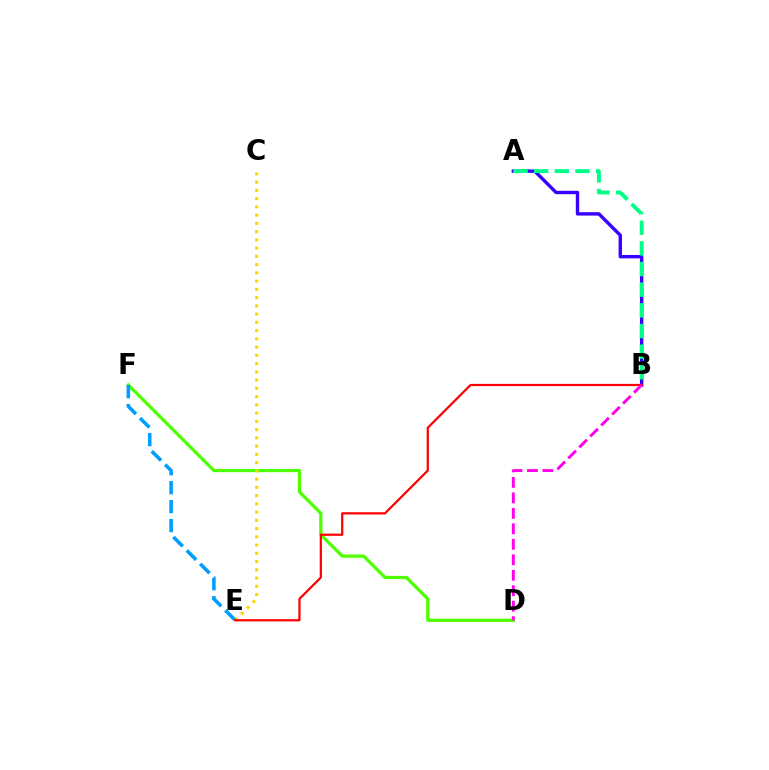{('D', 'F'): [{'color': '#4fff00', 'line_style': 'solid', 'thickness': 2.34}], ('C', 'E'): [{'color': '#ffd500', 'line_style': 'dotted', 'thickness': 2.24}], ('E', 'F'): [{'color': '#009eff', 'line_style': 'dashed', 'thickness': 2.58}], ('A', 'B'): [{'color': '#3700ff', 'line_style': 'solid', 'thickness': 2.44}, {'color': '#00ff86', 'line_style': 'dashed', 'thickness': 2.81}], ('B', 'E'): [{'color': '#ff0000', 'line_style': 'solid', 'thickness': 1.6}], ('B', 'D'): [{'color': '#ff00ed', 'line_style': 'dashed', 'thickness': 2.1}]}